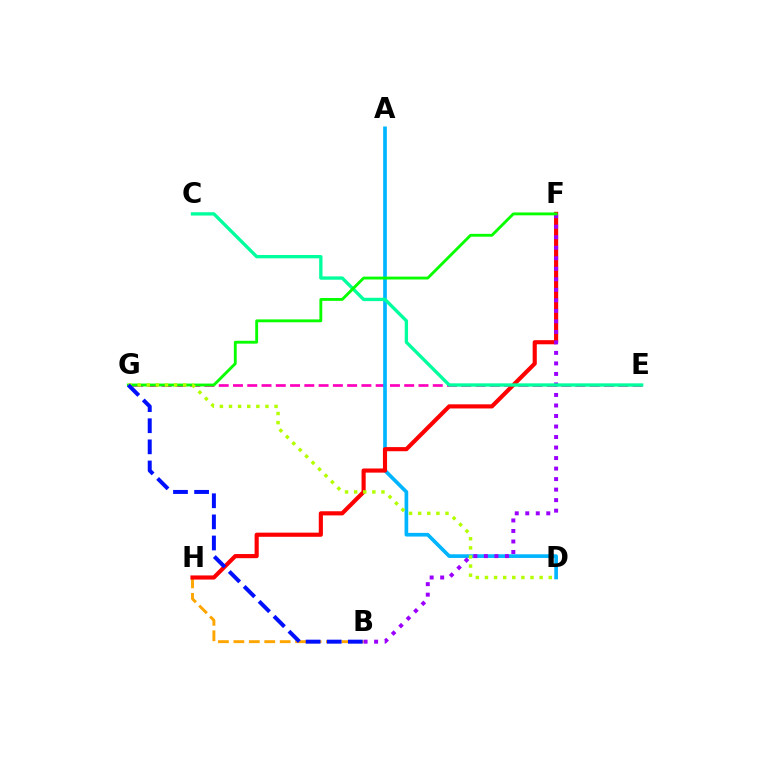{('E', 'G'): [{'color': '#ff00bd', 'line_style': 'dashed', 'thickness': 1.94}], ('A', 'D'): [{'color': '#00b5ff', 'line_style': 'solid', 'thickness': 2.65}], ('B', 'H'): [{'color': '#ffa500', 'line_style': 'dashed', 'thickness': 2.1}], ('F', 'H'): [{'color': '#ff0000', 'line_style': 'solid', 'thickness': 2.98}], ('B', 'F'): [{'color': '#9b00ff', 'line_style': 'dotted', 'thickness': 2.86}], ('C', 'E'): [{'color': '#00ff9d', 'line_style': 'solid', 'thickness': 2.39}], ('F', 'G'): [{'color': '#08ff00', 'line_style': 'solid', 'thickness': 2.06}], ('D', 'G'): [{'color': '#b3ff00', 'line_style': 'dotted', 'thickness': 2.48}], ('B', 'G'): [{'color': '#0010ff', 'line_style': 'dashed', 'thickness': 2.87}]}